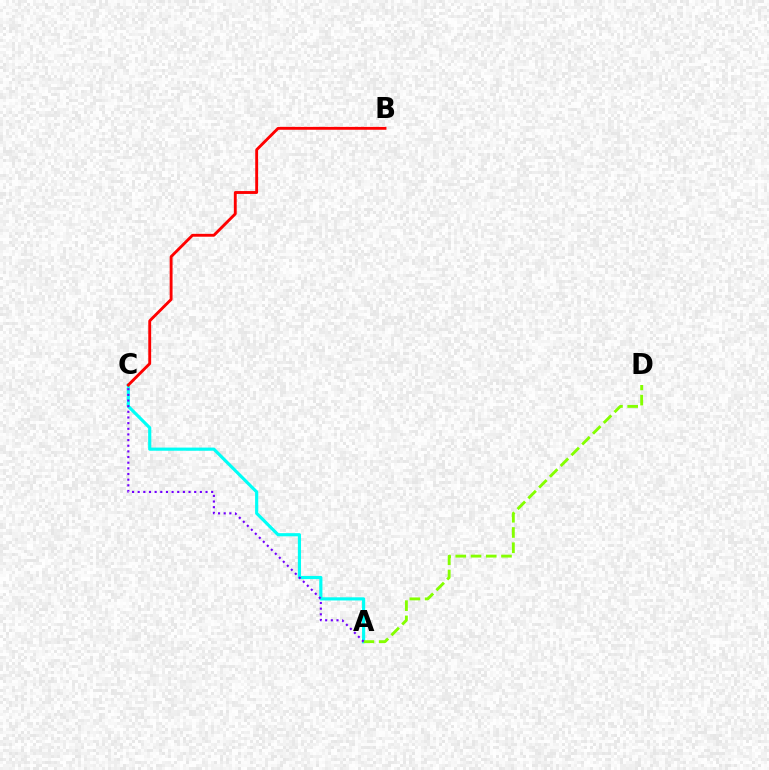{('A', 'C'): [{'color': '#00fff6', 'line_style': 'solid', 'thickness': 2.27}, {'color': '#7200ff', 'line_style': 'dotted', 'thickness': 1.54}], ('A', 'D'): [{'color': '#84ff00', 'line_style': 'dashed', 'thickness': 2.07}], ('B', 'C'): [{'color': '#ff0000', 'line_style': 'solid', 'thickness': 2.07}]}